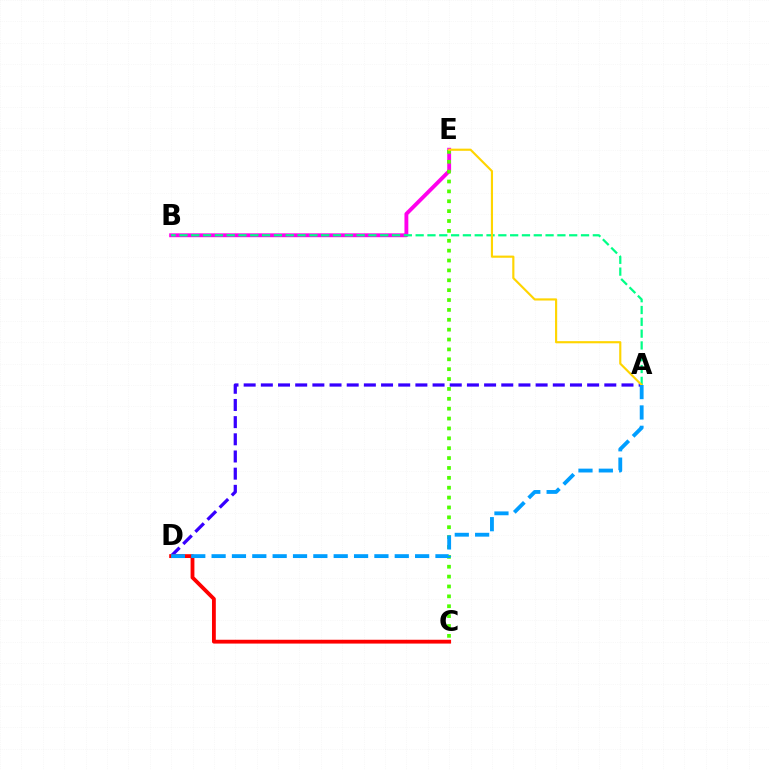{('A', 'D'): [{'color': '#3700ff', 'line_style': 'dashed', 'thickness': 2.33}, {'color': '#009eff', 'line_style': 'dashed', 'thickness': 2.76}], ('B', 'E'): [{'color': '#ff00ed', 'line_style': 'solid', 'thickness': 2.79}], ('A', 'B'): [{'color': '#00ff86', 'line_style': 'dashed', 'thickness': 1.6}], ('C', 'E'): [{'color': '#4fff00', 'line_style': 'dotted', 'thickness': 2.68}], ('A', 'E'): [{'color': '#ffd500', 'line_style': 'solid', 'thickness': 1.55}], ('C', 'D'): [{'color': '#ff0000', 'line_style': 'solid', 'thickness': 2.75}]}